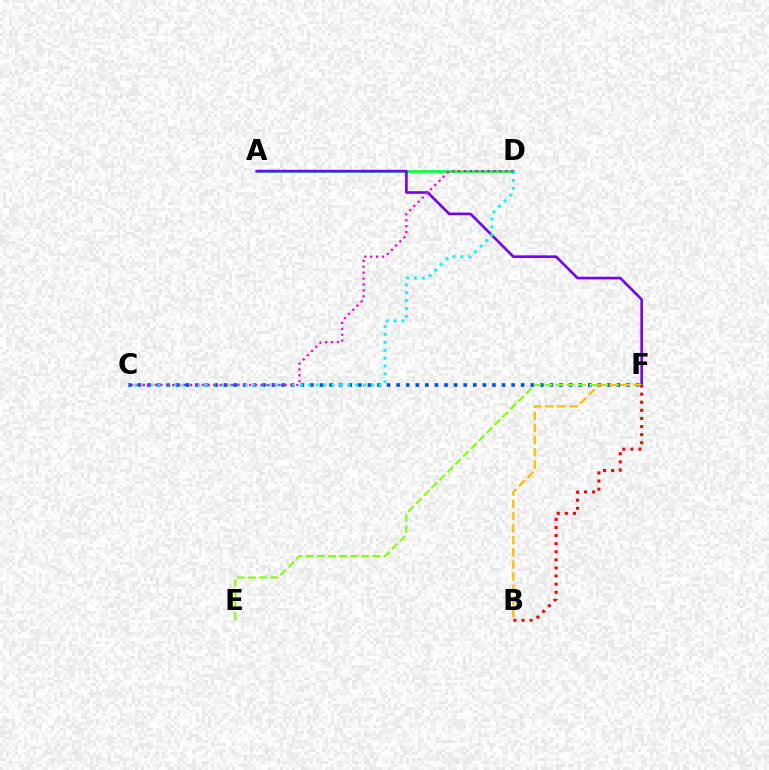{('C', 'F'): [{'color': '#004bff', 'line_style': 'dotted', 'thickness': 2.6}], ('A', 'D'): [{'color': '#00ff39', 'line_style': 'solid', 'thickness': 1.89}], ('A', 'F'): [{'color': '#7200ff', 'line_style': 'solid', 'thickness': 1.89}], ('C', 'D'): [{'color': '#00fff6', 'line_style': 'dotted', 'thickness': 2.14}, {'color': '#ff00cf', 'line_style': 'dotted', 'thickness': 1.6}], ('E', 'F'): [{'color': '#84ff00', 'line_style': 'dashed', 'thickness': 1.51}], ('B', 'F'): [{'color': '#ffbd00', 'line_style': 'dashed', 'thickness': 1.65}, {'color': '#ff0000', 'line_style': 'dotted', 'thickness': 2.2}]}